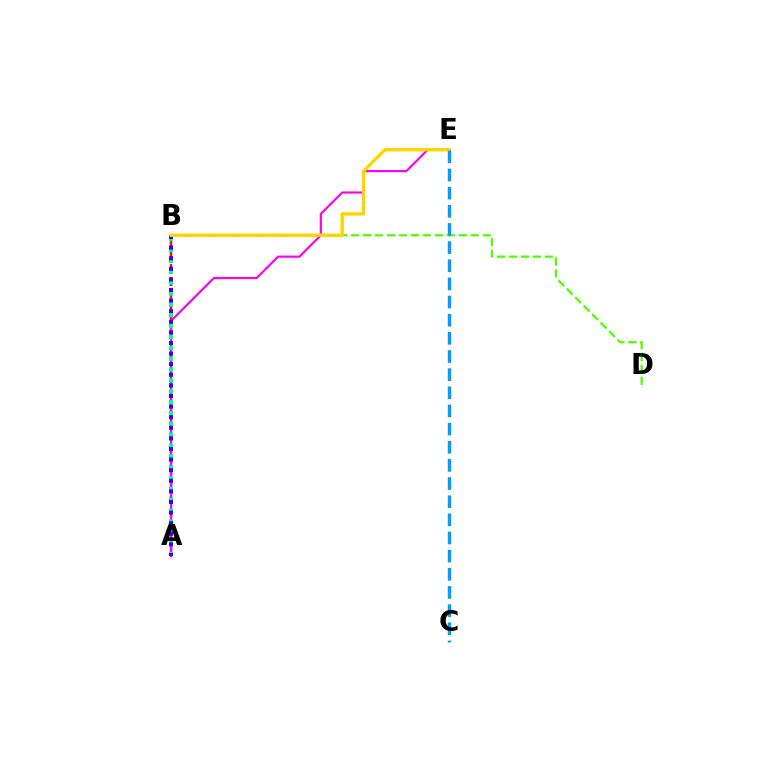{('A', 'B'): [{'color': '#ff0000', 'line_style': 'dashed', 'thickness': 1.75}, {'color': '#00ff86', 'line_style': 'dotted', 'thickness': 2.95}, {'color': '#3700ff', 'line_style': 'dotted', 'thickness': 2.88}], ('A', 'E'): [{'color': '#ff00ed', 'line_style': 'solid', 'thickness': 1.57}], ('B', 'D'): [{'color': '#4fff00', 'line_style': 'dashed', 'thickness': 1.62}], ('B', 'E'): [{'color': '#ffd500', 'line_style': 'solid', 'thickness': 2.45}], ('C', 'E'): [{'color': '#009eff', 'line_style': 'dashed', 'thickness': 2.47}]}